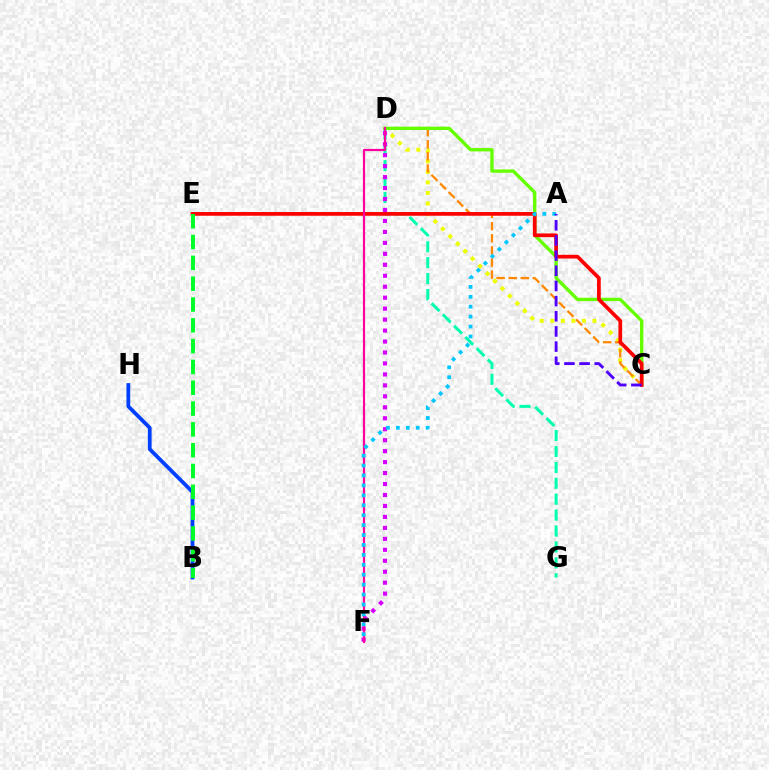{('D', 'G'): [{'color': '#00ffaf', 'line_style': 'dashed', 'thickness': 2.16}], ('C', 'D'): [{'color': '#eeff00', 'line_style': 'dotted', 'thickness': 2.86}, {'color': '#ff8800', 'line_style': 'dashed', 'thickness': 1.64}, {'color': '#66ff00', 'line_style': 'solid', 'thickness': 2.41}], ('B', 'H'): [{'color': '#003fff', 'line_style': 'solid', 'thickness': 2.72}], ('C', 'E'): [{'color': '#ff0000', 'line_style': 'solid', 'thickness': 2.67}], ('D', 'F'): [{'color': '#d600ff', 'line_style': 'dotted', 'thickness': 2.98}, {'color': '#ff00a0', 'line_style': 'solid', 'thickness': 1.58}], ('A', 'F'): [{'color': '#00c7ff', 'line_style': 'dotted', 'thickness': 2.7}], ('A', 'C'): [{'color': '#4f00ff', 'line_style': 'dashed', 'thickness': 2.06}], ('B', 'E'): [{'color': '#00ff27', 'line_style': 'dashed', 'thickness': 2.83}]}